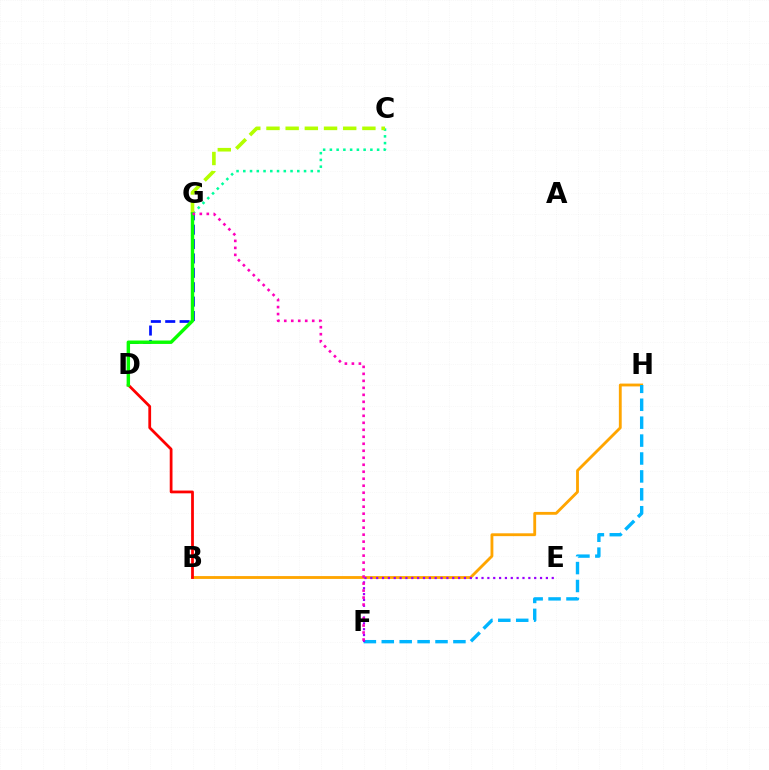{('C', 'G'): [{'color': '#00ff9d', 'line_style': 'dotted', 'thickness': 1.83}, {'color': '#b3ff00', 'line_style': 'dashed', 'thickness': 2.61}], ('B', 'H'): [{'color': '#ffa500', 'line_style': 'solid', 'thickness': 2.04}], ('D', 'G'): [{'color': '#0010ff', 'line_style': 'dashed', 'thickness': 1.95}, {'color': '#08ff00', 'line_style': 'solid', 'thickness': 2.47}], ('B', 'D'): [{'color': '#ff0000', 'line_style': 'solid', 'thickness': 1.99}], ('F', 'H'): [{'color': '#00b5ff', 'line_style': 'dashed', 'thickness': 2.43}], ('E', 'F'): [{'color': '#9b00ff', 'line_style': 'dotted', 'thickness': 1.59}], ('F', 'G'): [{'color': '#ff00bd', 'line_style': 'dotted', 'thickness': 1.9}]}